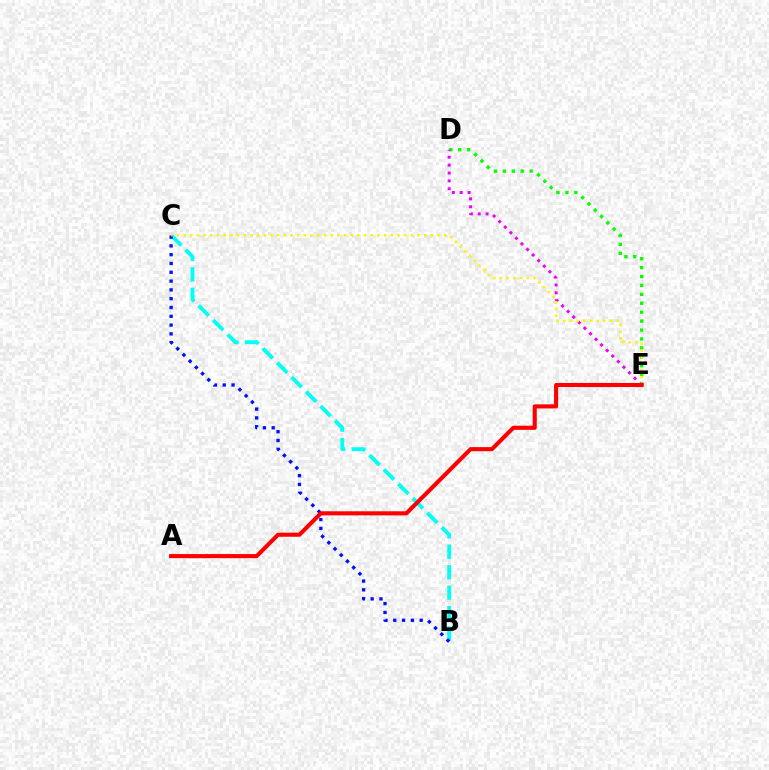{('D', 'E'): [{'color': '#08ff00', 'line_style': 'dotted', 'thickness': 2.42}, {'color': '#ee00ff', 'line_style': 'dotted', 'thickness': 2.14}], ('B', 'C'): [{'color': '#00fff6', 'line_style': 'dashed', 'thickness': 2.78}, {'color': '#0010ff', 'line_style': 'dotted', 'thickness': 2.39}], ('C', 'E'): [{'color': '#fcf500', 'line_style': 'dotted', 'thickness': 1.82}], ('A', 'E'): [{'color': '#ff0000', 'line_style': 'solid', 'thickness': 2.94}]}